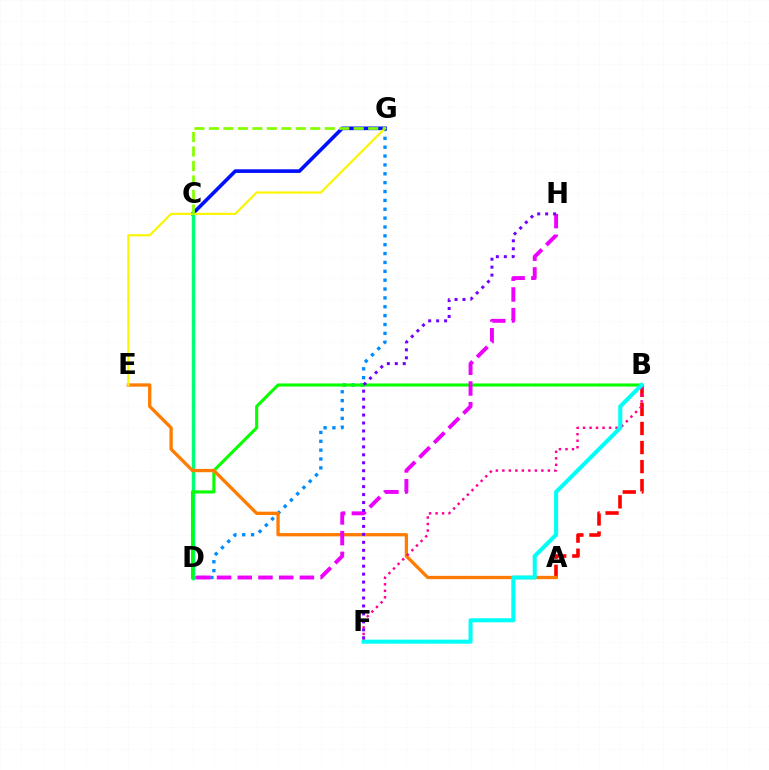{('D', 'G'): [{'color': '#008cff', 'line_style': 'dotted', 'thickness': 2.41}], ('A', 'B'): [{'color': '#ff0000', 'line_style': 'dashed', 'thickness': 2.59}], ('C', 'G'): [{'color': '#0010ff', 'line_style': 'solid', 'thickness': 2.62}, {'color': '#84ff00', 'line_style': 'dashed', 'thickness': 1.97}], ('C', 'D'): [{'color': '#00ff74', 'line_style': 'solid', 'thickness': 2.51}], ('B', 'D'): [{'color': '#08ff00', 'line_style': 'solid', 'thickness': 2.23}], ('A', 'E'): [{'color': '#ff7c00', 'line_style': 'solid', 'thickness': 2.39}], ('D', 'H'): [{'color': '#ee00ff', 'line_style': 'dashed', 'thickness': 2.81}], ('B', 'F'): [{'color': '#ff0094', 'line_style': 'dotted', 'thickness': 1.77}, {'color': '#00fff6', 'line_style': 'solid', 'thickness': 2.92}], ('E', 'G'): [{'color': '#fcf500', 'line_style': 'solid', 'thickness': 1.58}], ('F', 'H'): [{'color': '#7200ff', 'line_style': 'dotted', 'thickness': 2.16}]}